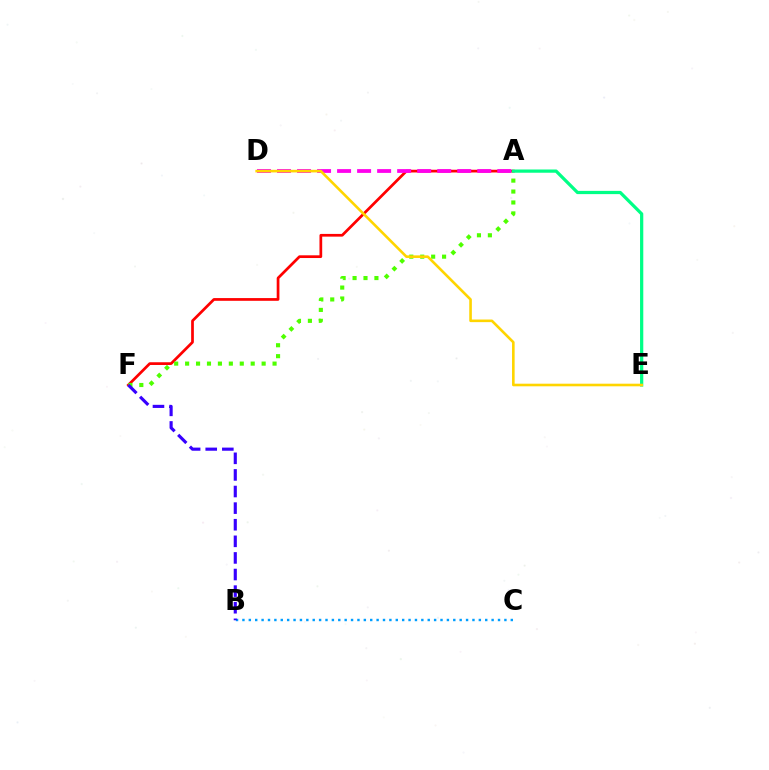{('A', 'F'): [{'color': '#ff0000', 'line_style': 'solid', 'thickness': 1.96}, {'color': '#4fff00', 'line_style': 'dotted', 'thickness': 2.97}], ('A', 'E'): [{'color': '#00ff86', 'line_style': 'solid', 'thickness': 2.33}], ('B', 'C'): [{'color': '#009eff', 'line_style': 'dotted', 'thickness': 1.74}], ('B', 'F'): [{'color': '#3700ff', 'line_style': 'dashed', 'thickness': 2.26}], ('A', 'D'): [{'color': '#ff00ed', 'line_style': 'dashed', 'thickness': 2.72}], ('D', 'E'): [{'color': '#ffd500', 'line_style': 'solid', 'thickness': 1.88}]}